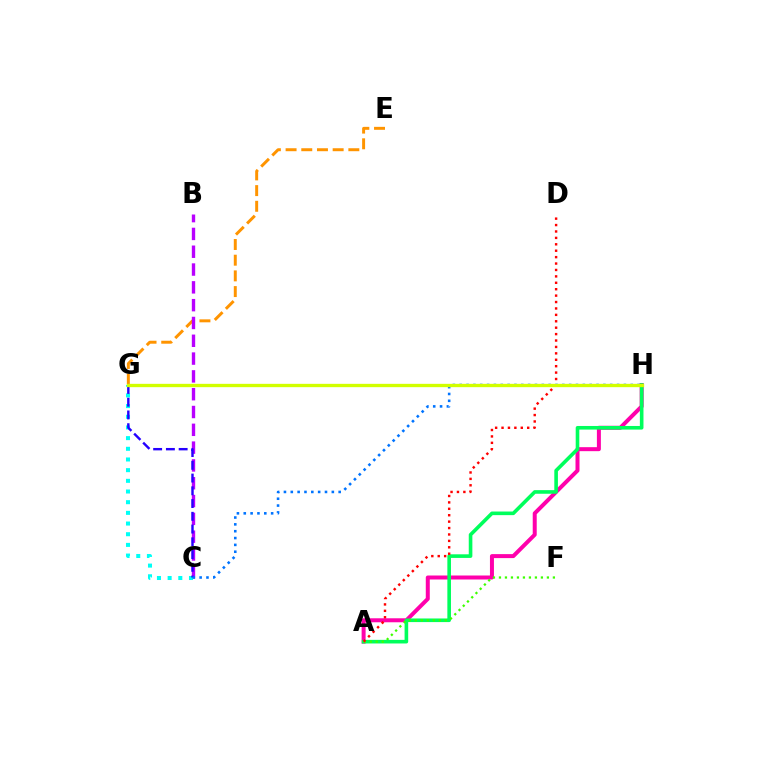{('A', 'H'): [{'color': '#ff00ac', 'line_style': 'solid', 'thickness': 2.87}, {'color': '#00ff5c', 'line_style': 'solid', 'thickness': 2.6}], ('E', 'G'): [{'color': '#ff9400', 'line_style': 'dashed', 'thickness': 2.13}], ('B', 'C'): [{'color': '#b900ff', 'line_style': 'dashed', 'thickness': 2.42}], ('C', 'G'): [{'color': '#00fff6', 'line_style': 'dotted', 'thickness': 2.9}, {'color': '#2500ff', 'line_style': 'dashed', 'thickness': 1.73}], ('A', 'F'): [{'color': '#3dff00', 'line_style': 'dotted', 'thickness': 1.63}], ('A', 'D'): [{'color': '#ff0000', 'line_style': 'dotted', 'thickness': 1.74}], ('C', 'H'): [{'color': '#0074ff', 'line_style': 'dotted', 'thickness': 1.86}], ('G', 'H'): [{'color': '#d1ff00', 'line_style': 'solid', 'thickness': 2.4}]}